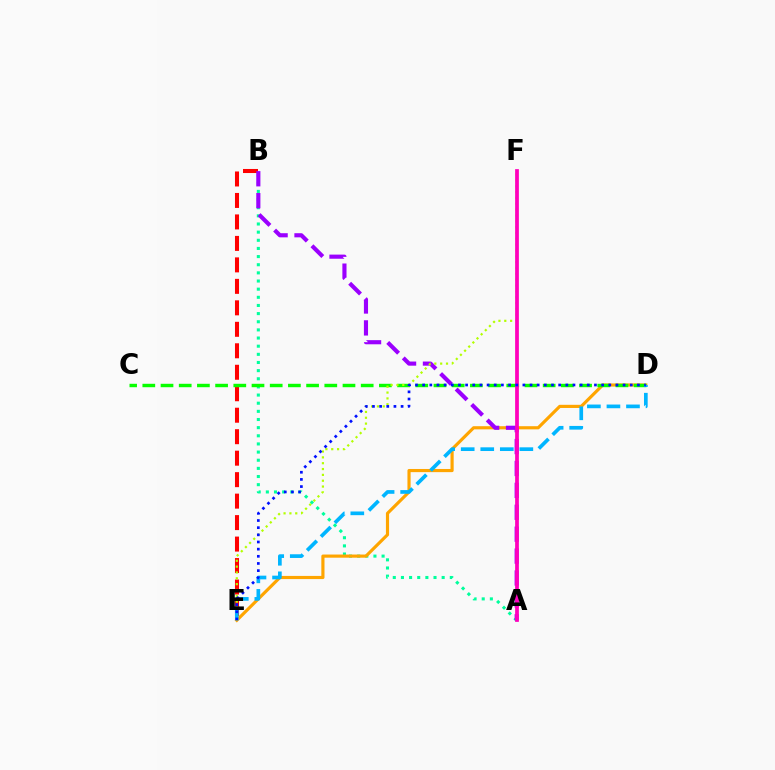{('A', 'B'): [{'color': '#00ff9d', 'line_style': 'dotted', 'thickness': 2.21}, {'color': '#9b00ff', 'line_style': 'dashed', 'thickness': 2.98}], ('D', 'E'): [{'color': '#ffa500', 'line_style': 'solid', 'thickness': 2.27}, {'color': '#00b5ff', 'line_style': 'dashed', 'thickness': 2.66}, {'color': '#0010ff', 'line_style': 'dotted', 'thickness': 1.94}], ('B', 'E'): [{'color': '#ff0000', 'line_style': 'dashed', 'thickness': 2.92}], ('C', 'D'): [{'color': '#08ff00', 'line_style': 'dashed', 'thickness': 2.47}], ('E', 'F'): [{'color': '#b3ff00', 'line_style': 'dotted', 'thickness': 1.59}], ('A', 'F'): [{'color': '#ff00bd', 'line_style': 'solid', 'thickness': 2.69}]}